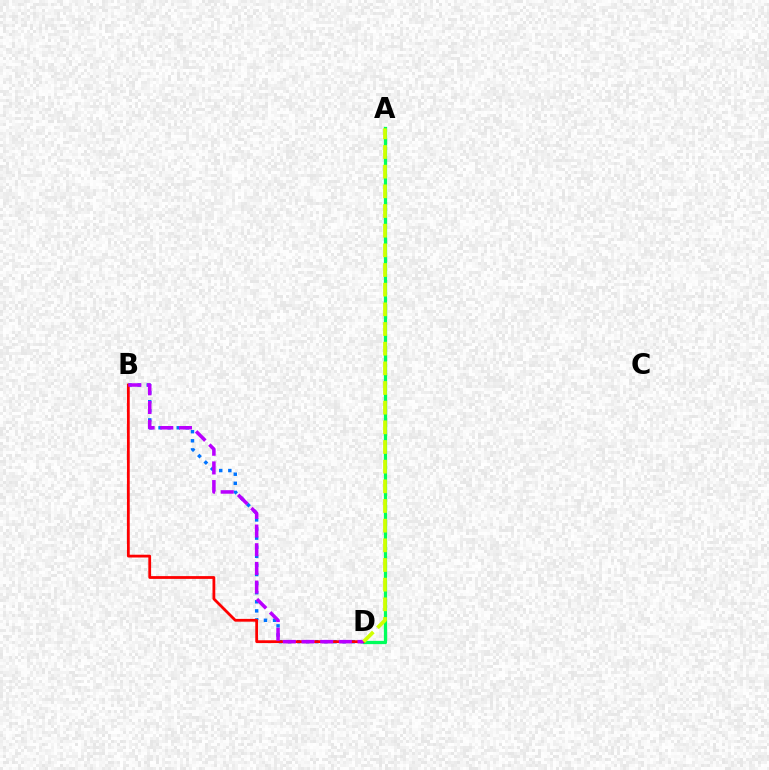{('B', 'D'): [{'color': '#0074ff', 'line_style': 'dotted', 'thickness': 2.47}, {'color': '#ff0000', 'line_style': 'solid', 'thickness': 2.0}, {'color': '#b900ff', 'line_style': 'dashed', 'thickness': 2.54}], ('A', 'D'): [{'color': '#00ff5c', 'line_style': 'solid', 'thickness': 2.34}, {'color': '#d1ff00', 'line_style': 'dashed', 'thickness': 2.67}]}